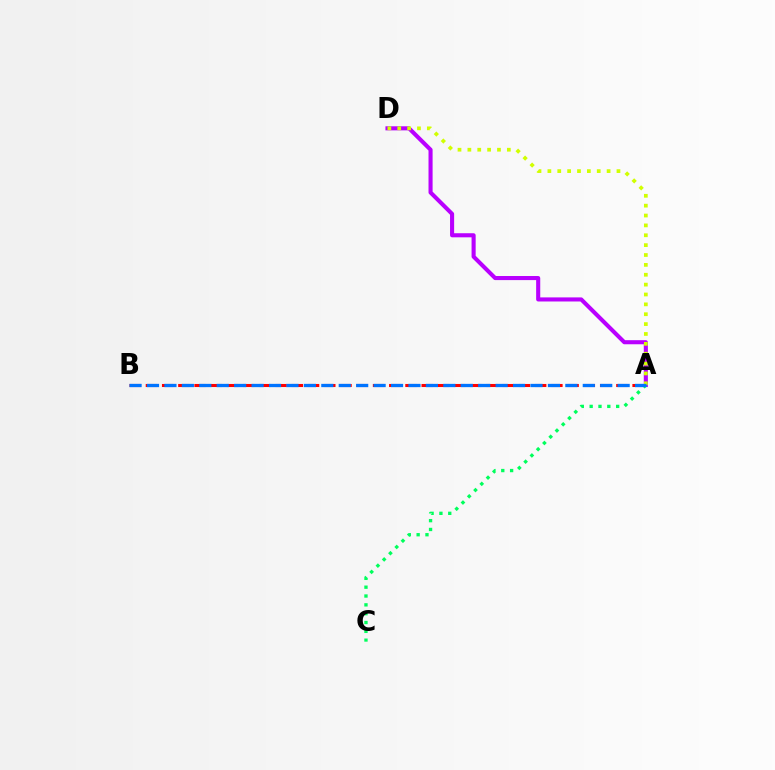{('A', 'D'): [{'color': '#b900ff', 'line_style': 'solid', 'thickness': 2.94}, {'color': '#d1ff00', 'line_style': 'dotted', 'thickness': 2.68}], ('A', 'C'): [{'color': '#00ff5c', 'line_style': 'dotted', 'thickness': 2.4}], ('A', 'B'): [{'color': '#ff0000', 'line_style': 'dashed', 'thickness': 2.2}, {'color': '#0074ff', 'line_style': 'dashed', 'thickness': 2.37}]}